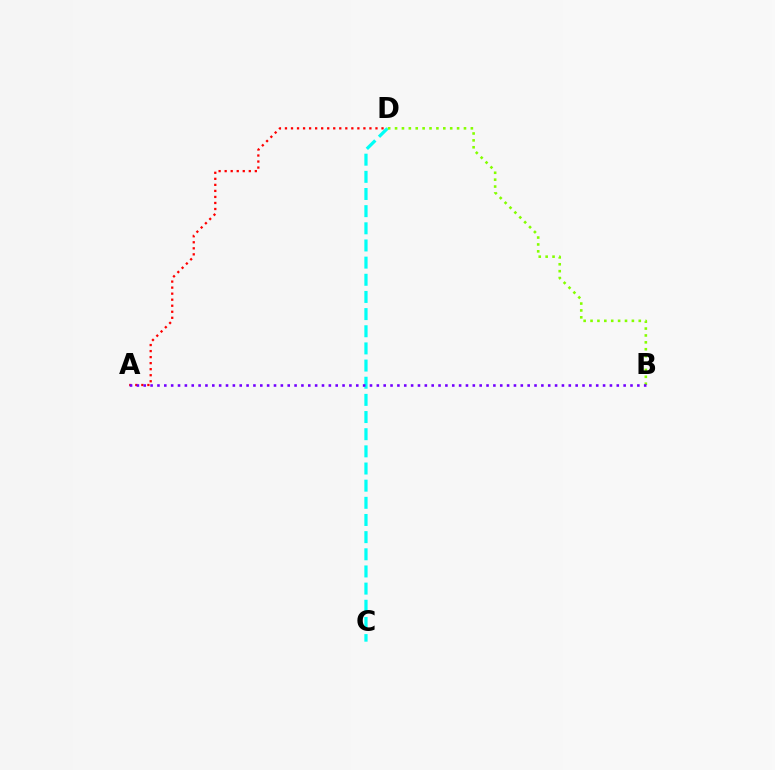{('A', 'D'): [{'color': '#ff0000', 'line_style': 'dotted', 'thickness': 1.64}], ('C', 'D'): [{'color': '#00fff6', 'line_style': 'dashed', 'thickness': 2.33}], ('B', 'D'): [{'color': '#84ff00', 'line_style': 'dotted', 'thickness': 1.87}], ('A', 'B'): [{'color': '#7200ff', 'line_style': 'dotted', 'thickness': 1.86}]}